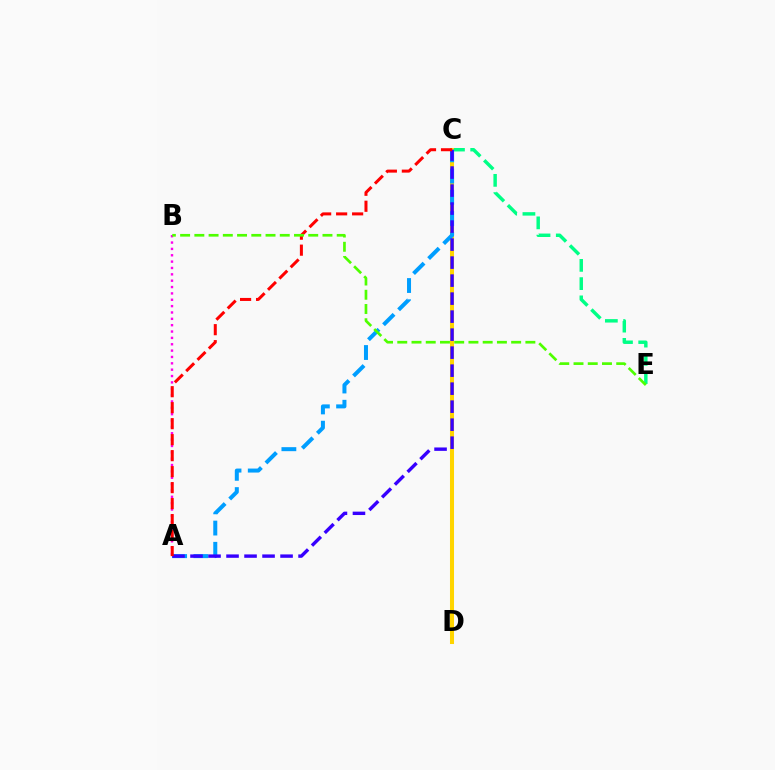{('A', 'B'): [{'color': '#ff00ed', 'line_style': 'dotted', 'thickness': 1.73}], ('C', 'E'): [{'color': '#00ff86', 'line_style': 'dashed', 'thickness': 2.48}], ('C', 'D'): [{'color': '#ffd500', 'line_style': 'solid', 'thickness': 2.91}], ('A', 'C'): [{'color': '#009eff', 'line_style': 'dashed', 'thickness': 2.88}, {'color': '#3700ff', 'line_style': 'dashed', 'thickness': 2.45}, {'color': '#ff0000', 'line_style': 'dashed', 'thickness': 2.17}], ('B', 'E'): [{'color': '#4fff00', 'line_style': 'dashed', 'thickness': 1.93}]}